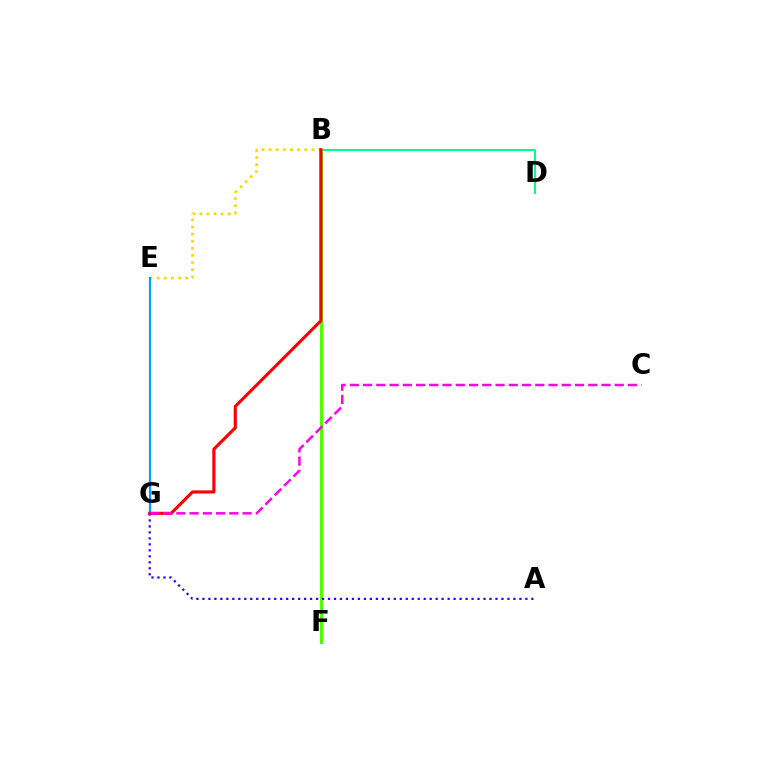{('B', 'D'): [{'color': '#00ff86', 'line_style': 'solid', 'thickness': 1.5}], ('B', 'E'): [{'color': '#ffd500', 'line_style': 'dotted', 'thickness': 1.93}], ('E', 'G'): [{'color': '#009eff', 'line_style': 'solid', 'thickness': 1.58}], ('B', 'F'): [{'color': '#4fff00', 'line_style': 'solid', 'thickness': 2.22}], ('B', 'G'): [{'color': '#ff0000', 'line_style': 'solid', 'thickness': 2.25}], ('A', 'G'): [{'color': '#3700ff', 'line_style': 'dotted', 'thickness': 1.62}], ('C', 'G'): [{'color': '#ff00ed', 'line_style': 'dashed', 'thickness': 1.8}]}